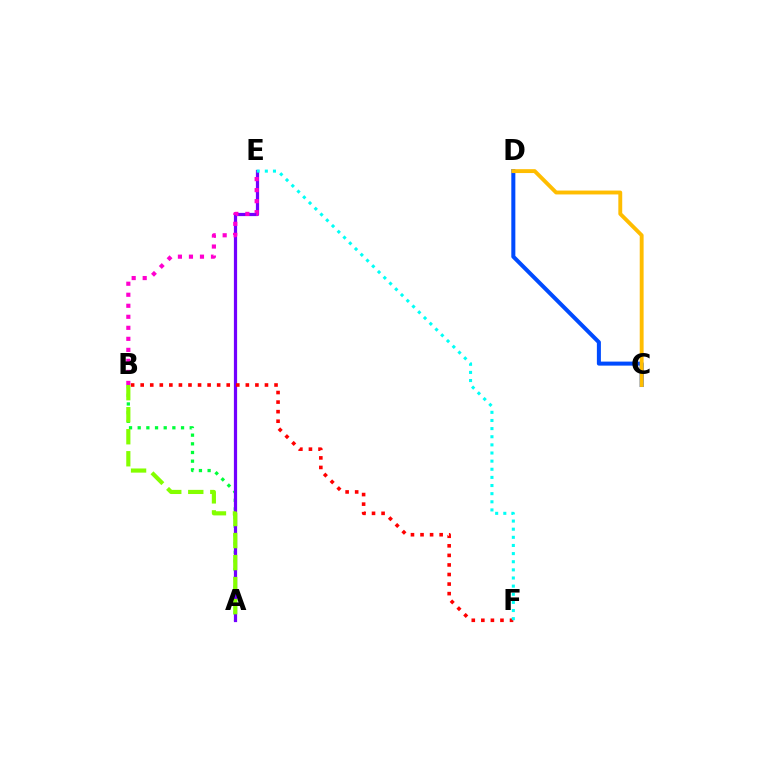{('A', 'B'): [{'color': '#00ff39', 'line_style': 'dotted', 'thickness': 2.36}, {'color': '#84ff00', 'line_style': 'dashed', 'thickness': 2.99}], ('A', 'E'): [{'color': '#7200ff', 'line_style': 'solid', 'thickness': 2.32}], ('B', 'F'): [{'color': '#ff0000', 'line_style': 'dotted', 'thickness': 2.6}], ('B', 'E'): [{'color': '#ff00cf', 'line_style': 'dotted', 'thickness': 2.99}], ('C', 'D'): [{'color': '#004bff', 'line_style': 'solid', 'thickness': 2.9}, {'color': '#ffbd00', 'line_style': 'solid', 'thickness': 2.8}], ('E', 'F'): [{'color': '#00fff6', 'line_style': 'dotted', 'thickness': 2.21}]}